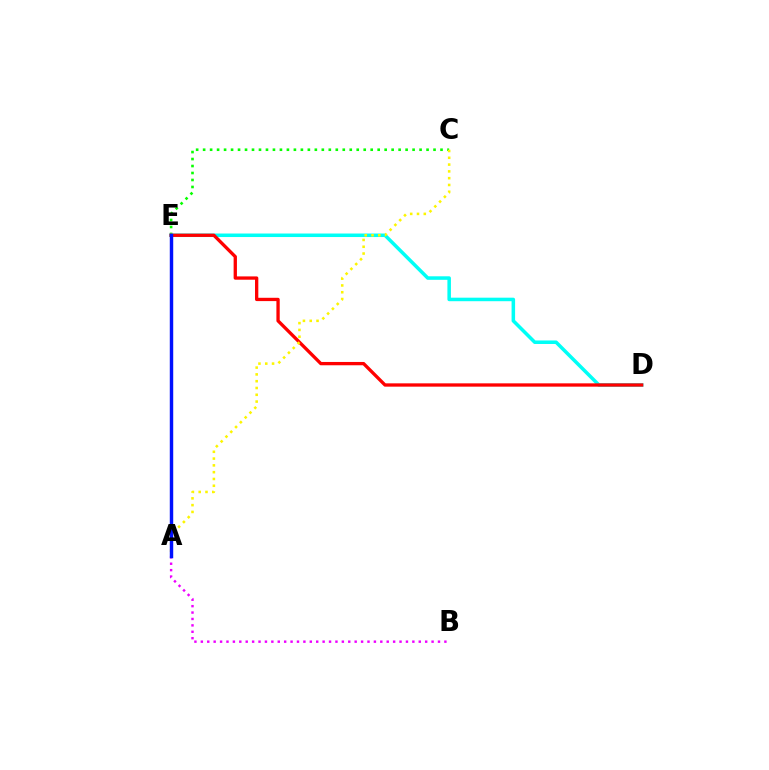{('C', 'E'): [{'color': '#08ff00', 'line_style': 'dotted', 'thickness': 1.9}], ('D', 'E'): [{'color': '#00fff6', 'line_style': 'solid', 'thickness': 2.54}, {'color': '#ff0000', 'line_style': 'solid', 'thickness': 2.38}], ('A', 'B'): [{'color': '#ee00ff', 'line_style': 'dotted', 'thickness': 1.74}], ('A', 'C'): [{'color': '#fcf500', 'line_style': 'dotted', 'thickness': 1.85}], ('A', 'E'): [{'color': '#0010ff', 'line_style': 'solid', 'thickness': 2.48}]}